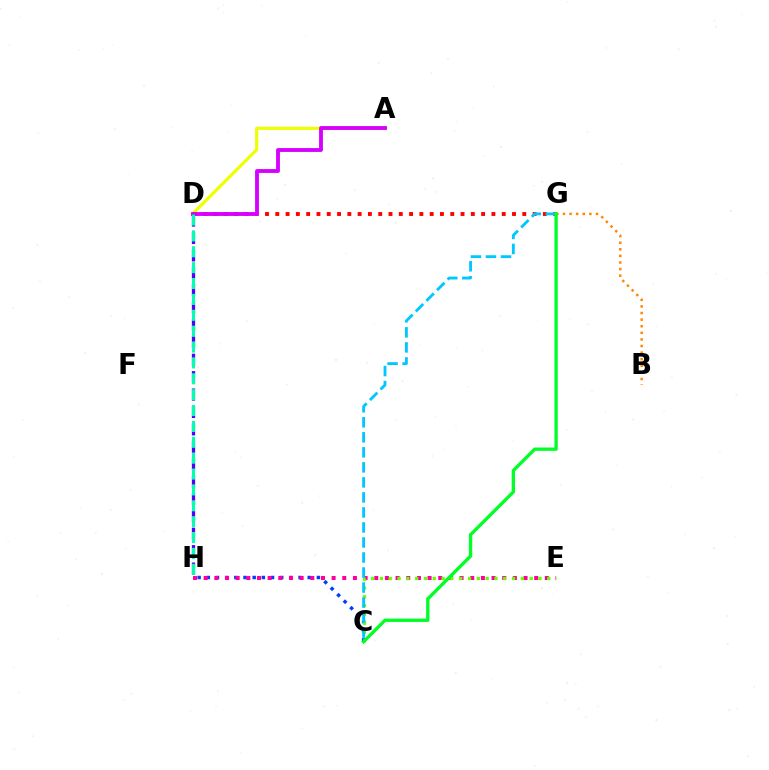{('C', 'H'): [{'color': '#003fff', 'line_style': 'dotted', 'thickness': 2.49}], ('A', 'D'): [{'color': '#eeff00', 'line_style': 'solid', 'thickness': 2.29}, {'color': '#d600ff', 'line_style': 'solid', 'thickness': 2.77}], ('E', 'H'): [{'color': '#ff00a0', 'line_style': 'dotted', 'thickness': 2.9}], ('D', 'G'): [{'color': '#ff0000', 'line_style': 'dotted', 'thickness': 2.8}], ('B', 'G'): [{'color': '#ff8800', 'line_style': 'dotted', 'thickness': 1.79}], ('D', 'H'): [{'color': '#4f00ff', 'line_style': 'dashed', 'thickness': 2.36}, {'color': '#00ffaf', 'line_style': 'dashed', 'thickness': 2.16}], ('C', 'E'): [{'color': '#66ff00', 'line_style': 'dotted', 'thickness': 2.39}], ('C', 'G'): [{'color': '#00c7ff', 'line_style': 'dashed', 'thickness': 2.04}, {'color': '#00ff27', 'line_style': 'solid', 'thickness': 2.4}]}